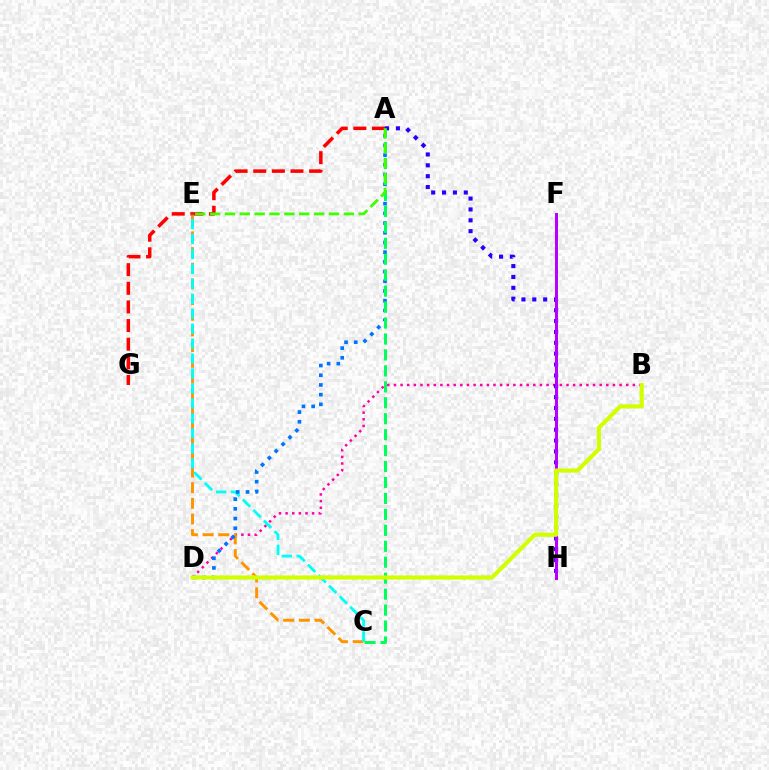{('B', 'D'): [{'color': '#ff00ac', 'line_style': 'dotted', 'thickness': 1.8}, {'color': '#d1ff00', 'line_style': 'solid', 'thickness': 2.97}], ('A', 'G'): [{'color': '#ff0000', 'line_style': 'dashed', 'thickness': 2.53}], ('C', 'E'): [{'color': '#ff9400', 'line_style': 'dashed', 'thickness': 2.13}, {'color': '#00fff6', 'line_style': 'dashed', 'thickness': 2.03}], ('A', 'H'): [{'color': '#2500ff', 'line_style': 'dotted', 'thickness': 2.95}], ('F', 'H'): [{'color': '#b900ff', 'line_style': 'solid', 'thickness': 2.16}], ('A', 'D'): [{'color': '#0074ff', 'line_style': 'dotted', 'thickness': 2.64}], ('A', 'C'): [{'color': '#00ff5c', 'line_style': 'dashed', 'thickness': 2.17}], ('A', 'E'): [{'color': '#3dff00', 'line_style': 'dashed', 'thickness': 2.02}]}